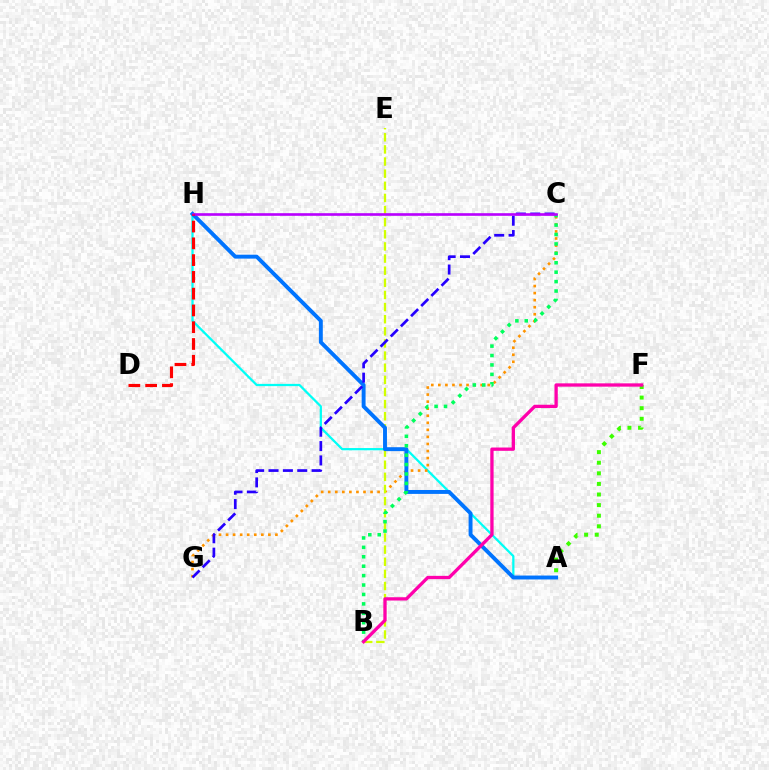{('A', 'H'): [{'color': '#00fff6', 'line_style': 'solid', 'thickness': 1.62}, {'color': '#0074ff', 'line_style': 'solid', 'thickness': 2.82}], ('C', 'G'): [{'color': '#ff9400', 'line_style': 'dotted', 'thickness': 1.92}, {'color': '#2500ff', 'line_style': 'dashed', 'thickness': 1.95}], ('B', 'E'): [{'color': '#d1ff00', 'line_style': 'dashed', 'thickness': 1.65}], ('B', 'C'): [{'color': '#00ff5c', 'line_style': 'dotted', 'thickness': 2.56}], ('C', 'H'): [{'color': '#b900ff', 'line_style': 'solid', 'thickness': 1.9}], ('A', 'F'): [{'color': '#3dff00', 'line_style': 'dotted', 'thickness': 2.88}], ('B', 'F'): [{'color': '#ff00ac', 'line_style': 'solid', 'thickness': 2.37}], ('D', 'H'): [{'color': '#ff0000', 'line_style': 'dashed', 'thickness': 2.28}]}